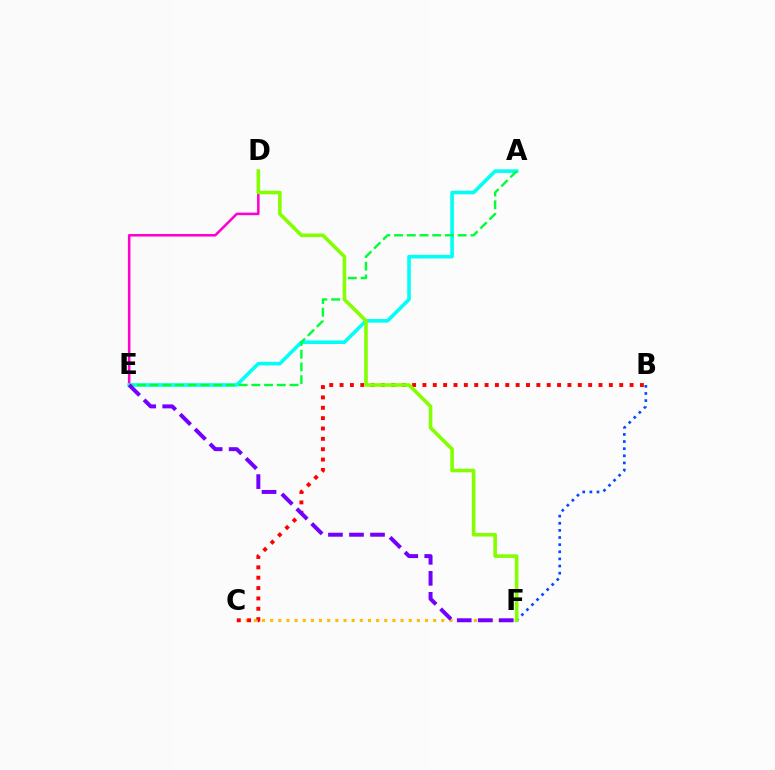{('D', 'E'): [{'color': '#ff00cf', 'line_style': 'solid', 'thickness': 1.83}], ('A', 'E'): [{'color': '#00fff6', 'line_style': 'solid', 'thickness': 2.59}, {'color': '#00ff39', 'line_style': 'dashed', 'thickness': 1.73}], ('B', 'F'): [{'color': '#004bff', 'line_style': 'dotted', 'thickness': 1.94}], ('C', 'F'): [{'color': '#ffbd00', 'line_style': 'dotted', 'thickness': 2.21}], ('B', 'C'): [{'color': '#ff0000', 'line_style': 'dotted', 'thickness': 2.81}], ('E', 'F'): [{'color': '#7200ff', 'line_style': 'dashed', 'thickness': 2.86}], ('D', 'F'): [{'color': '#84ff00', 'line_style': 'solid', 'thickness': 2.58}]}